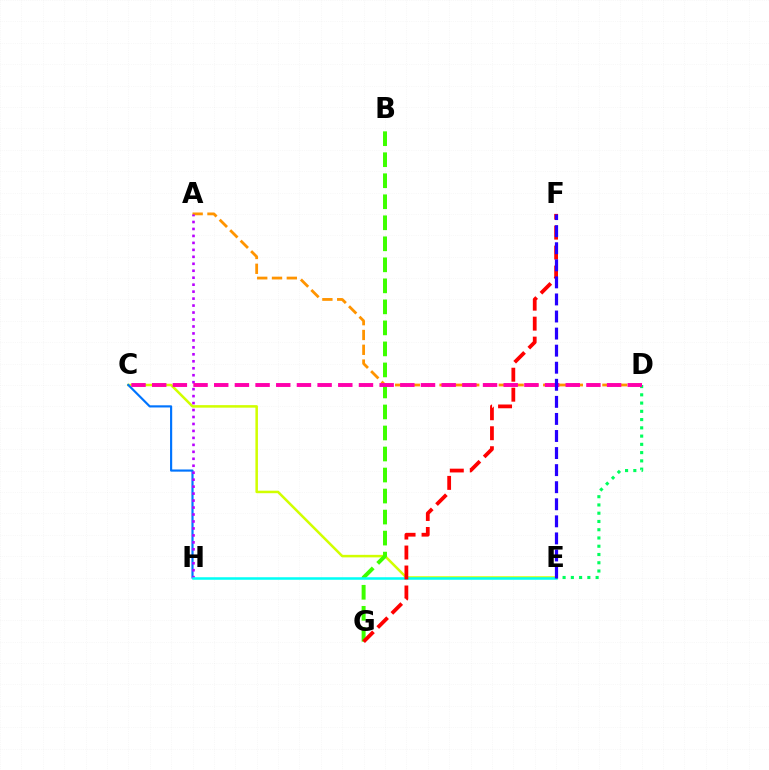{('C', 'E'): [{'color': '#d1ff00', 'line_style': 'solid', 'thickness': 1.82}], ('A', 'D'): [{'color': '#ff9400', 'line_style': 'dashed', 'thickness': 2.01}], ('B', 'G'): [{'color': '#3dff00', 'line_style': 'dashed', 'thickness': 2.86}], ('C', 'H'): [{'color': '#0074ff', 'line_style': 'solid', 'thickness': 1.56}], ('A', 'H'): [{'color': '#b900ff', 'line_style': 'dotted', 'thickness': 1.89}], ('E', 'H'): [{'color': '#00fff6', 'line_style': 'solid', 'thickness': 1.82}], ('D', 'E'): [{'color': '#00ff5c', 'line_style': 'dotted', 'thickness': 2.24}], ('F', 'G'): [{'color': '#ff0000', 'line_style': 'dashed', 'thickness': 2.71}], ('C', 'D'): [{'color': '#ff00ac', 'line_style': 'dashed', 'thickness': 2.81}], ('E', 'F'): [{'color': '#2500ff', 'line_style': 'dashed', 'thickness': 2.32}]}